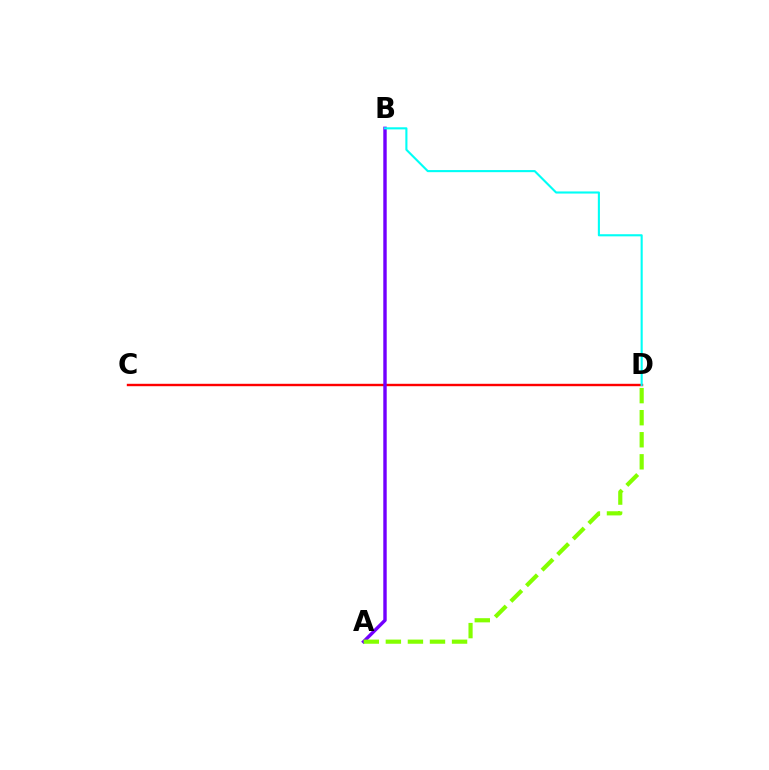{('C', 'D'): [{'color': '#ff0000', 'line_style': 'solid', 'thickness': 1.73}], ('A', 'B'): [{'color': '#7200ff', 'line_style': 'solid', 'thickness': 2.46}], ('A', 'D'): [{'color': '#84ff00', 'line_style': 'dashed', 'thickness': 3.0}], ('B', 'D'): [{'color': '#00fff6', 'line_style': 'solid', 'thickness': 1.52}]}